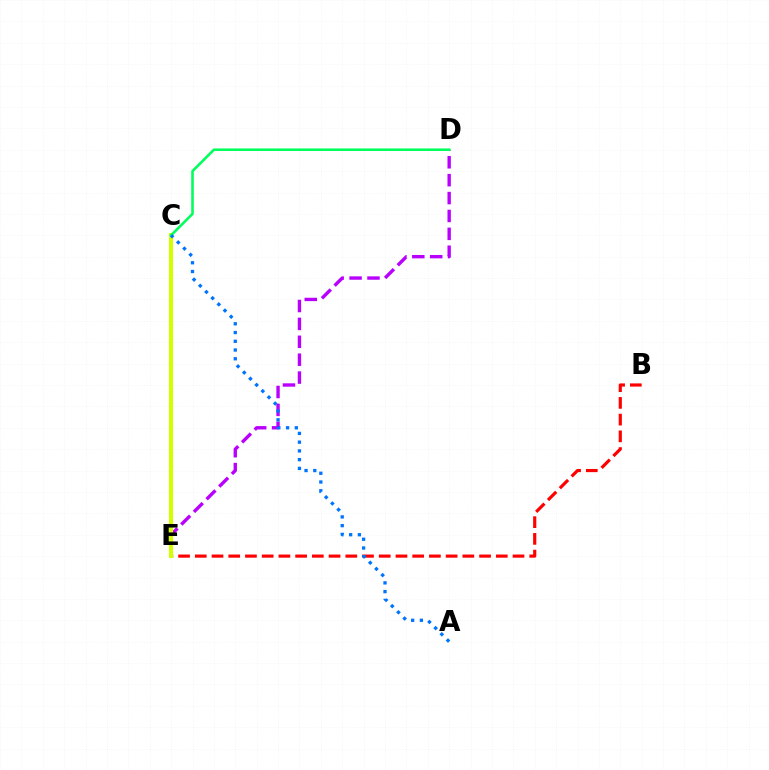{('D', 'E'): [{'color': '#b900ff', 'line_style': 'dashed', 'thickness': 2.43}], ('B', 'E'): [{'color': '#ff0000', 'line_style': 'dashed', 'thickness': 2.27}], ('C', 'E'): [{'color': '#d1ff00', 'line_style': 'solid', 'thickness': 2.95}], ('C', 'D'): [{'color': '#00ff5c', 'line_style': 'solid', 'thickness': 1.85}], ('A', 'C'): [{'color': '#0074ff', 'line_style': 'dotted', 'thickness': 2.38}]}